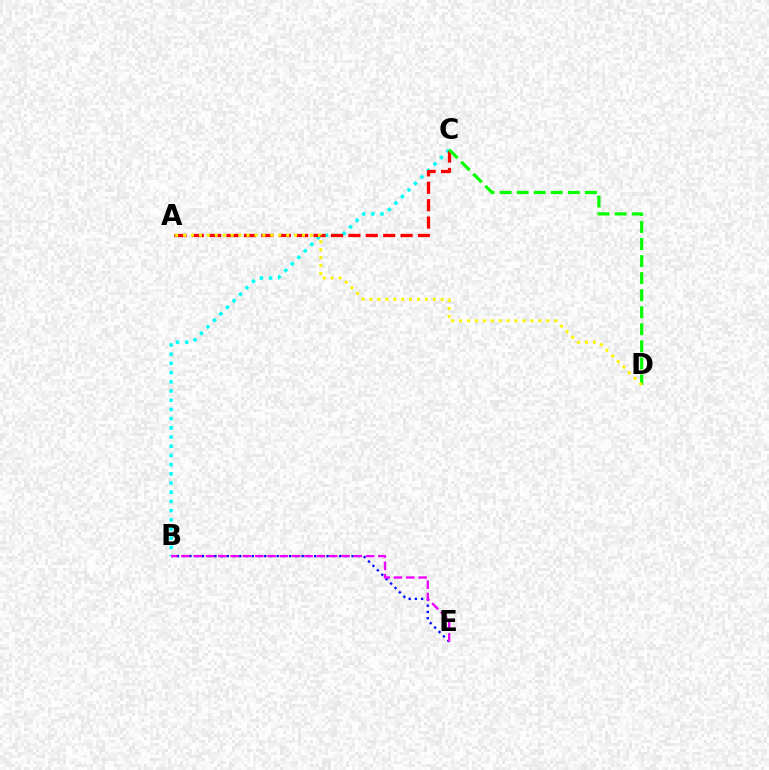{('B', 'E'): [{'color': '#0010ff', 'line_style': 'dotted', 'thickness': 1.69}, {'color': '#ee00ff', 'line_style': 'dashed', 'thickness': 1.67}], ('B', 'C'): [{'color': '#00fff6', 'line_style': 'dotted', 'thickness': 2.5}], ('A', 'C'): [{'color': '#ff0000', 'line_style': 'dashed', 'thickness': 2.36}], ('C', 'D'): [{'color': '#08ff00', 'line_style': 'dashed', 'thickness': 2.32}], ('A', 'D'): [{'color': '#fcf500', 'line_style': 'dotted', 'thickness': 2.16}]}